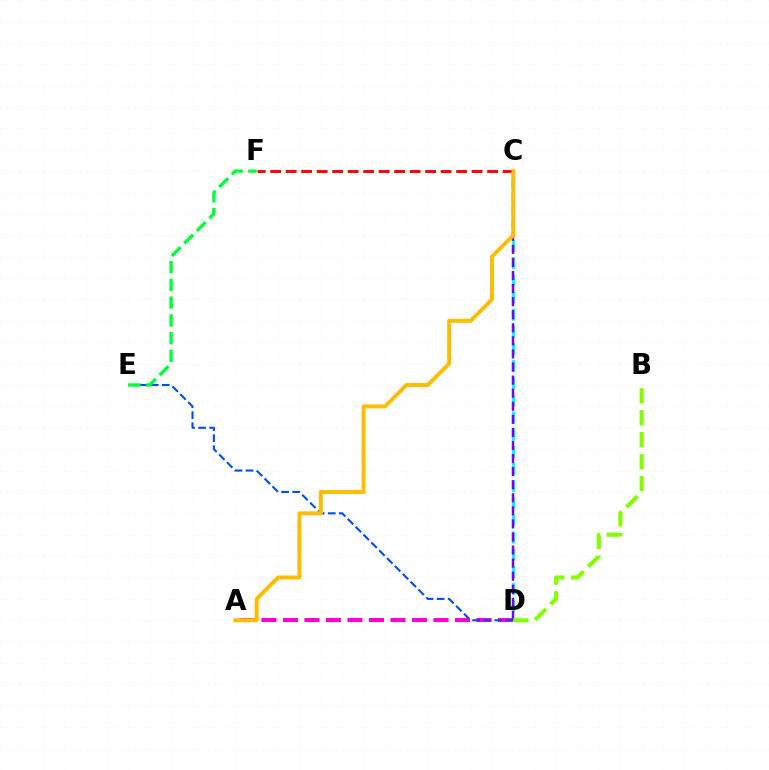{('C', 'D'): [{'color': '#00fff6', 'line_style': 'dashed', 'thickness': 2.33}, {'color': '#7200ff', 'line_style': 'dashed', 'thickness': 1.78}], ('A', 'D'): [{'color': '#ff00cf', 'line_style': 'dashed', 'thickness': 2.92}], ('C', 'F'): [{'color': '#ff0000', 'line_style': 'dashed', 'thickness': 2.1}], ('D', 'E'): [{'color': '#004bff', 'line_style': 'dashed', 'thickness': 1.51}], ('B', 'D'): [{'color': '#84ff00', 'line_style': 'dashed', 'thickness': 2.98}], ('A', 'C'): [{'color': '#ffbd00', 'line_style': 'solid', 'thickness': 2.85}], ('E', 'F'): [{'color': '#00ff39', 'line_style': 'dashed', 'thickness': 2.41}]}